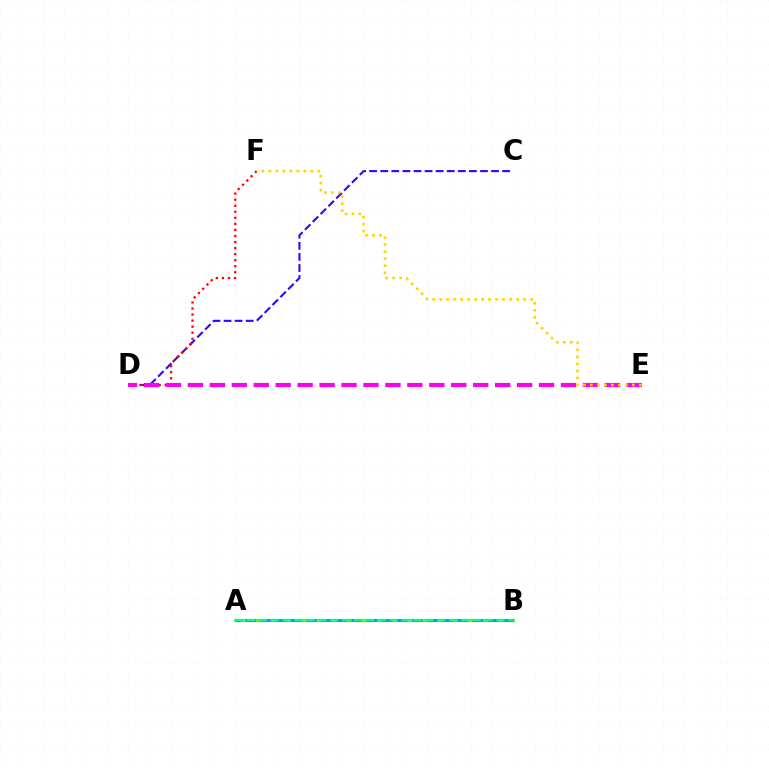{('A', 'B'): [{'color': '#4fff00', 'line_style': 'solid', 'thickness': 2.11}, {'color': '#009eff', 'line_style': 'dashed', 'thickness': 2.06}, {'color': '#00ff86', 'line_style': 'dashed', 'thickness': 1.61}], ('C', 'D'): [{'color': '#3700ff', 'line_style': 'dashed', 'thickness': 1.51}], ('D', 'F'): [{'color': '#ff0000', 'line_style': 'dotted', 'thickness': 1.64}], ('D', 'E'): [{'color': '#ff00ed', 'line_style': 'dashed', 'thickness': 2.98}], ('E', 'F'): [{'color': '#ffd500', 'line_style': 'dotted', 'thickness': 1.9}]}